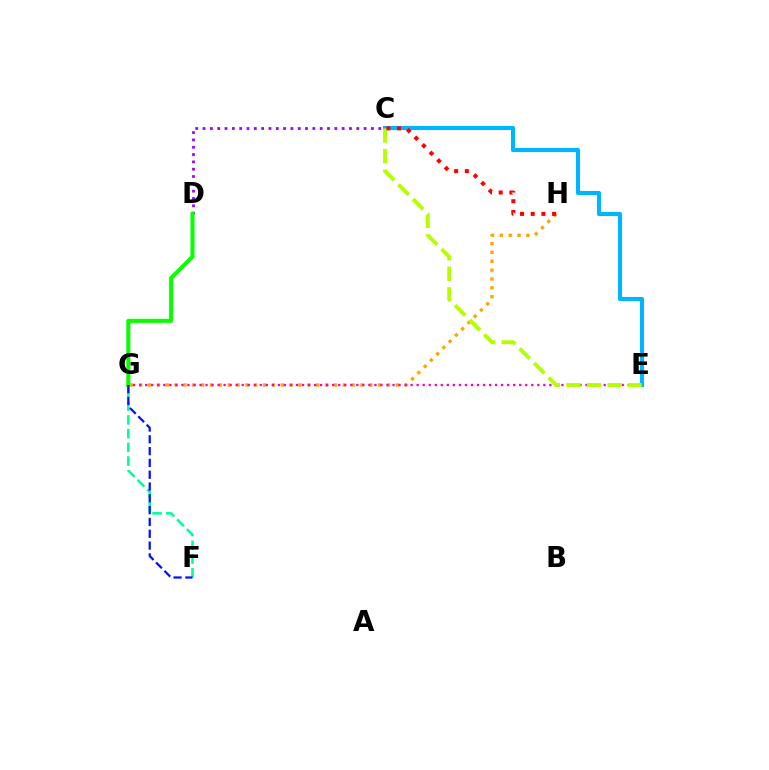{('G', 'H'): [{'color': '#ffa500', 'line_style': 'dotted', 'thickness': 2.4}], ('E', 'G'): [{'color': '#ff00bd', 'line_style': 'dotted', 'thickness': 1.64}], ('C', 'D'): [{'color': '#9b00ff', 'line_style': 'dotted', 'thickness': 1.99}], ('C', 'E'): [{'color': '#00b5ff', 'line_style': 'solid', 'thickness': 2.97}, {'color': '#b3ff00', 'line_style': 'dashed', 'thickness': 2.8}], ('F', 'G'): [{'color': '#00ff9d', 'line_style': 'dashed', 'thickness': 1.86}, {'color': '#0010ff', 'line_style': 'dashed', 'thickness': 1.6}], ('D', 'G'): [{'color': '#08ff00', 'line_style': 'solid', 'thickness': 2.9}], ('C', 'H'): [{'color': '#ff0000', 'line_style': 'dotted', 'thickness': 2.9}]}